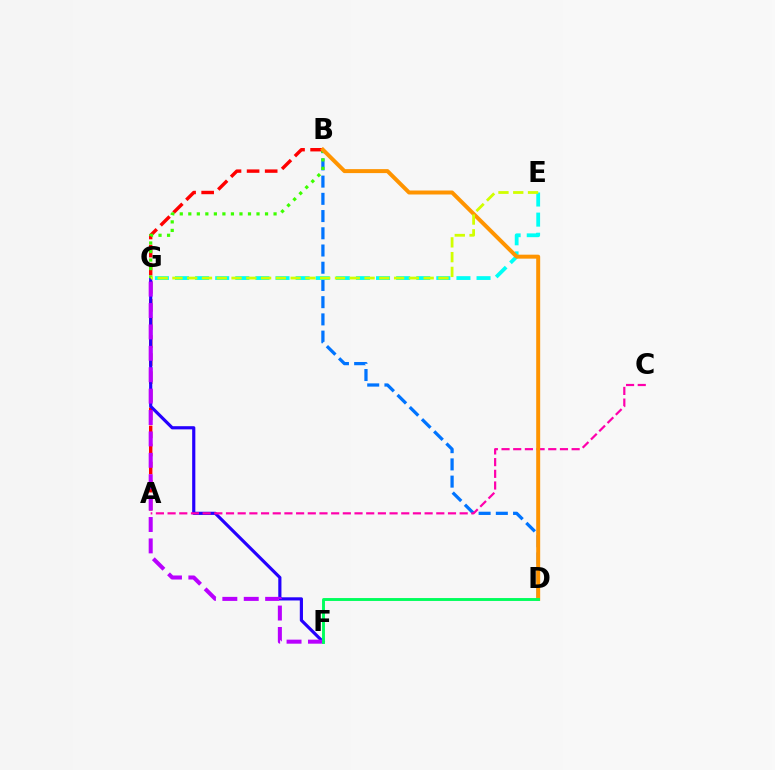{('B', 'D'): [{'color': '#0074ff', 'line_style': 'dashed', 'thickness': 2.34}, {'color': '#ff9400', 'line_style': 'solid', 'thickness': 2.86}], ('E', 'G'): [{'color': '#00fff6', 'line_style': 'dashed', 'thickness': 2.73}, {'color': '#d1ff00', 'line_style': 'dashed', 'thickness': 2.01}], ('A', 'B'): [{'color': '#ff0000', 'line_style': 'dashed', 'thickness': 2.46}], ('F', 'G'): [{'color': '#2500ff', 'line_style': 'solid', 'thickness': 2.28}, {'color': '#b900ff', 'line_style': 'dashed', 'thickness': 2.91}], ('B', 'G'): [{'color': '#3dff00', 'line_style': 'dotted', 'thickness': 2.32}], ('A', 'C'): [{'color': '#ff00ac', 'line_style': 'dashed', 'thickness': 1.59}], ('D', 'F'): [{'color': '#00ff5c', 'line_style': 'solid', 'thickness': 2.08}]}